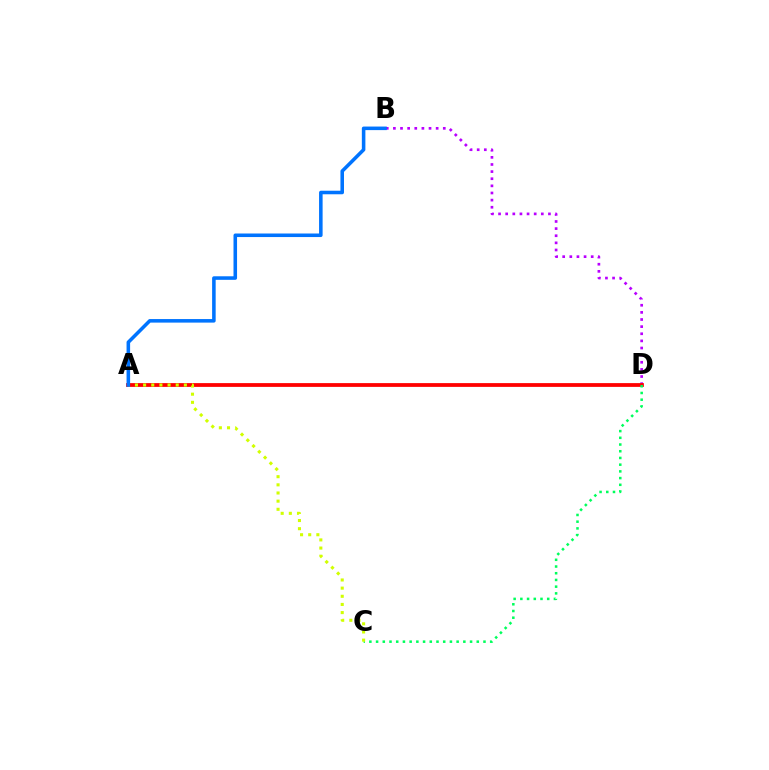{('B', 'D'): [{'color': '#b900ff', 'line_style': 'dotted', 'thickness': 1.94}], ('A', 'D'): [{'color': '#ff0000', 'line_style': 'solid', 'thickness': 2.72}], ('C', 'D'): [{'color': '#00ff5c', 'line_style': 'dotted', 'thickness': 1.82}], ('A', 'C'): [{'color': '#d1ff00', 'line_style': 'dotted', 'thickness': 2.22}], ('A', 'B'): [{'color': '#0074ff', 'line_style': 'solid', 'thickness': 2.56}]}